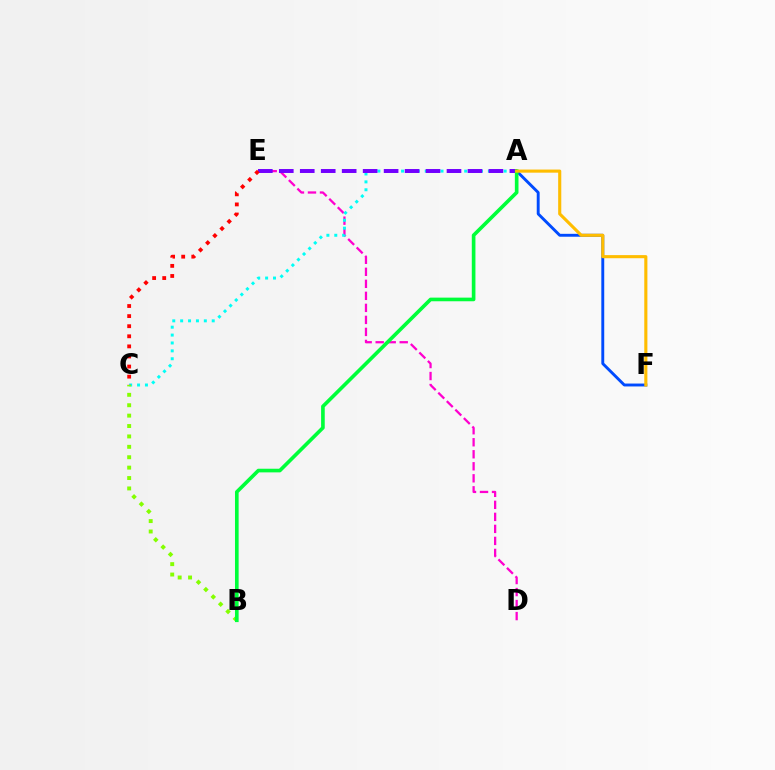{('D', 'E'): [{'color': '#ff00cf', 'line_style': 'dashed', 'thickness': 1.63}], ('A', 'C'): [{'color': '#00fff6', 'line_style': 'dotted', 'thickness': 2.14}], ('A', 'E'): [{'color': '#7200ff', 'line_style': 'dashed', 'thickness': 2.85}], ('A', 'F'): [{'color': '#004bff', 'line_style': 'solid', 'thickness': 2.09}, {'color': '#ffbd00', 'line_style': 'solid', 'thickness': 2.24}], ('B', 'C'): [{'color': '#84ff00', 'line_style': 'dotted', 'thickness': 2.83}], ('A', 'B'): [{'color': '#00ff39', 'line_style': 'solid', 'thickness': 2.62}], ('C', 'E'): [{'color': '#ff0000', 'line_style': 'dotted', 'thickness': 2.74}]}